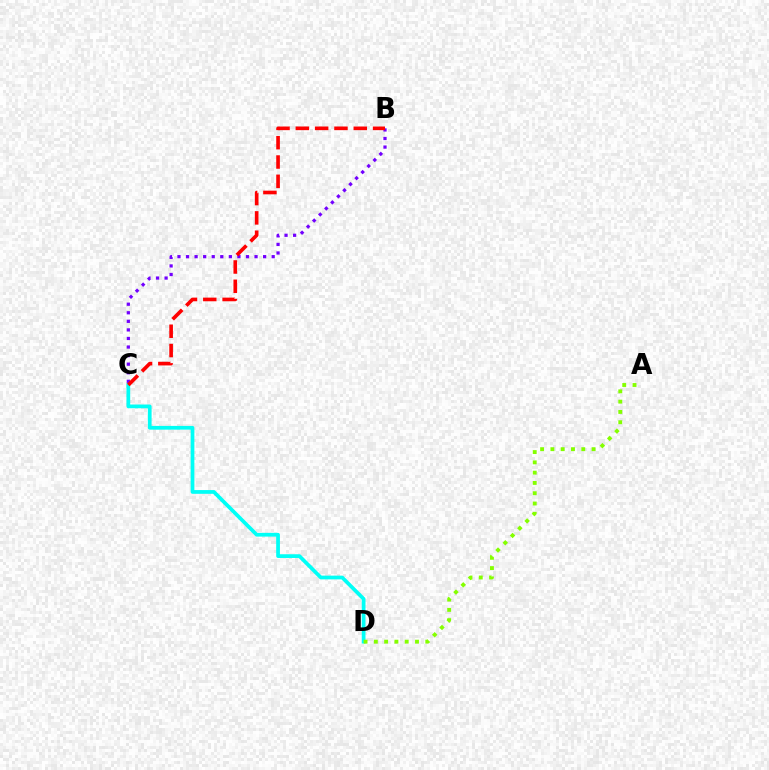{('C', 'D'): [{'color': '#00fff6', 'line_style': 'solid', 'thickness': 2.69}], ('A', 'D'): [{'color': '#84ff00', 'line_style': 'dotted', 'thickness': 2.8}], ('B', 'C'): [{'color': '#7200ff', 'line_style': 'dotted', 'thickness': 2.33}, {'color': '#ff0000', 'line_style': 'dashed', 'thickness': 2.62}]}